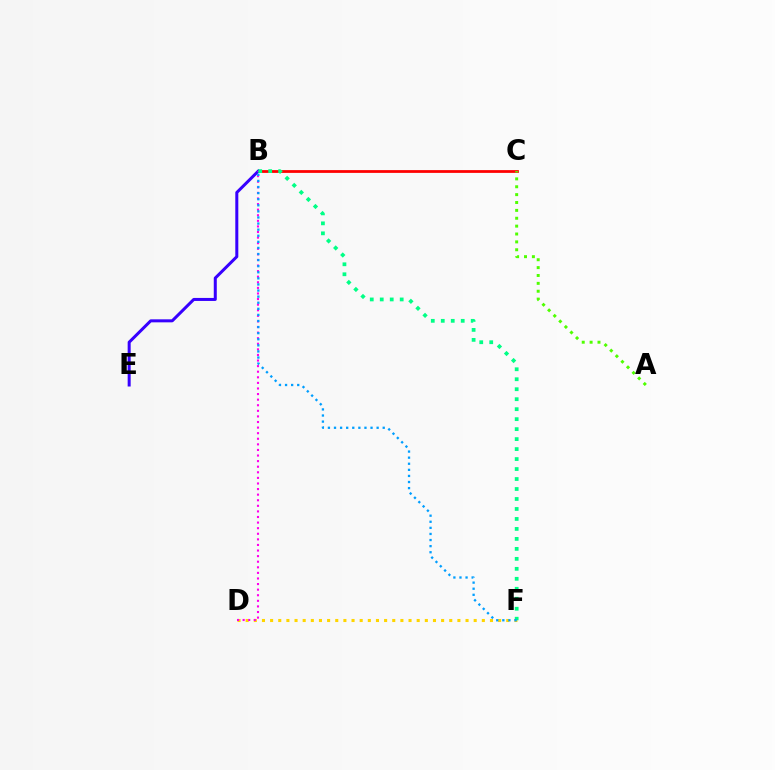{('B', 'C'): [{'color': '#ff0000', 'line_style': 'solid', 'thickness': 1.99}], ('B', 'E'): [{'color': '#3700ff', 'line_style': 'solid', 'thickness': 2.17}], ('D', 'F'): [{'color': '#ffd500', 'line_style': 'dotted', 'thickness': 2.21}], ('B', 'D'): [{'color': '#ff00ed', 'line_style': 'dotted', 'thickness': 1.52}], ('B', 'F'): [{'color': '#00ff86', 'line_style': 'dotted', 'thickness': 2.71}, {'color': '#009eff', 'line_style': 'dotted', 'thickness': 1.65}], ('A', 'C'): [{'color': '#4fff00', 'line_style': 'dotted', 'thickness': 2.14}]}